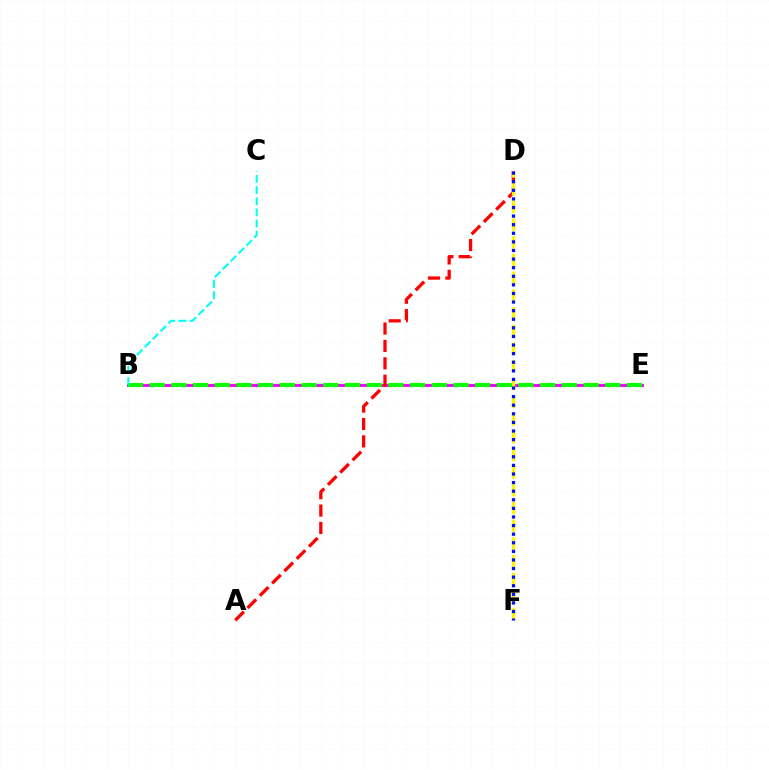{('B', 'E'): [{'color': '#ee00ff', 'line_style': 'solid', 'thickness': 2.06}, {'color': '#08ff00', 'line_style': 'dashed', 'thickness': 2.95}], ('A', 'D'): [{'color': '#ff0000', 'line_style': 'dashed', 'thickness': 2.36}], ('D', 'F'): [{'color': '#fcf500', 'line_style': 'dashed', 'thickness': 2.41}, {'color': '#0010ff', 'line_style': 'dotted', 'thickness': 2.34}], ('B', 'C'): [{'color': '#00fff6', 'line_style': 'dashed', 'thickness': 1.52}]}